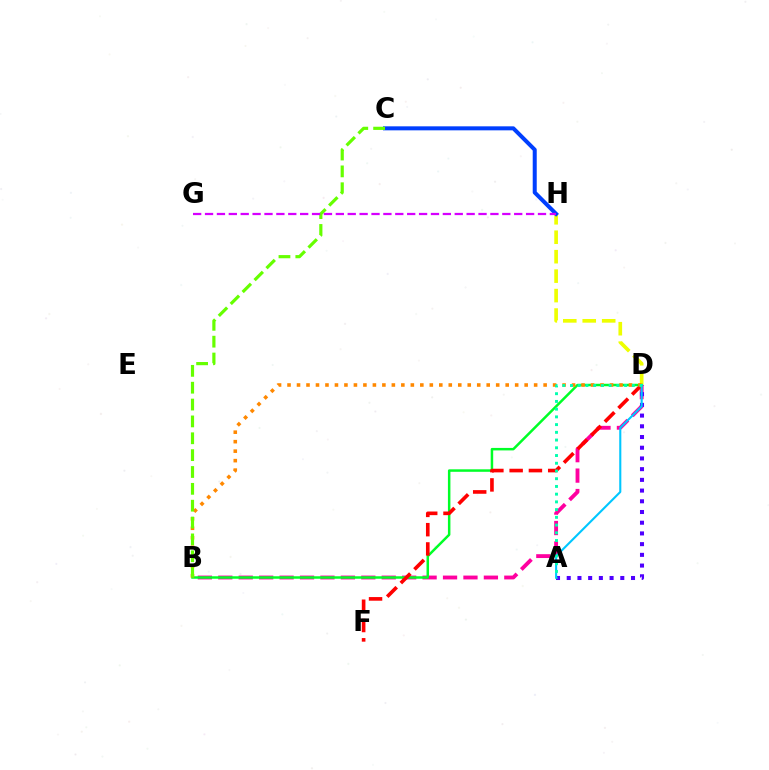{('B', 'D'): [{'color': '#ff00a0', 'line_style': 'dashed', 'thickness': 2.78}, {'color': '#00ff27', 'line_style': 'solid', 'thickness': 1.79}, {'color': '#ff8800', 'line_style': 'dotted', 'thickness': 2.58}], ('D', 'H'): [{'color': '#eeff00', 'line_style': 'dashed', 'thickness': 2.64}], ('A', 'D'): [{'color': '#4f00ff', 'line_style': 'dotted', 'thickness': 2.91}, {'color': '#00c7ff', 'line_style': 'solid', 'thickness': 1.51}, {'color': '#00ffaf', 'line_style': 'dotted', 'thickness': 2.1}], ('D', 'F'): [{'color': '#ff0000', 'line_style': 'dashed', 'thickness': 2.62}], ('C', 'H'): [{'color': '#003fff', 'line_style': 'solid', 'thickness': 2.89}], ('B', 'C'): [{'color': '#66ff00', 'line_style': 'dashed', 'thickness': 2.29}], ('G', 'H'): [{'color': '#d600ff', 'line_style': 'dashed', 'thickness': 1.62}]}